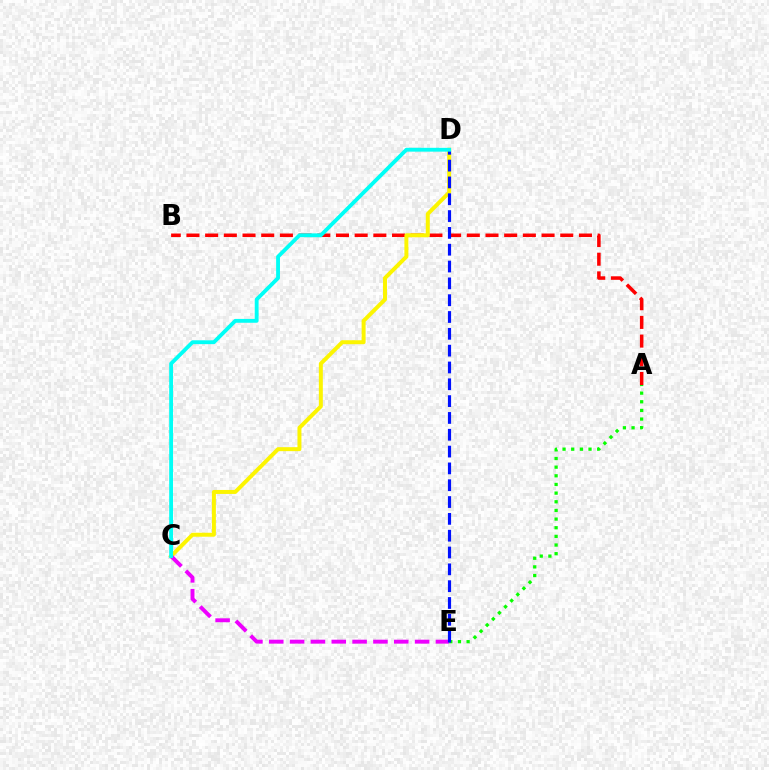{('A', 'B'): [{'color': '#ff0000', 'line_style': 'dashed', 'thickness': 2.54}], ('C', 'D'): [{'color': '#fcf500', 'line_style': 'solid', 'thickness': 2.86}, {'color': '#00fff6', 'line_style': 'solid', 'thickness': 2.77}], ('C', 'E'): [{'color': '#ee00ff', 'line_style': 'dashed', 'thickness': 2.83}], ('A', 'E'): [{'color': '#08ff00', 'line_style': 'dotted', 'thickness': 2.35}], ('D', 'E'): [{'color': '#0010ff', 'line_style': 'dashed', 'thickness': 2.29}]}